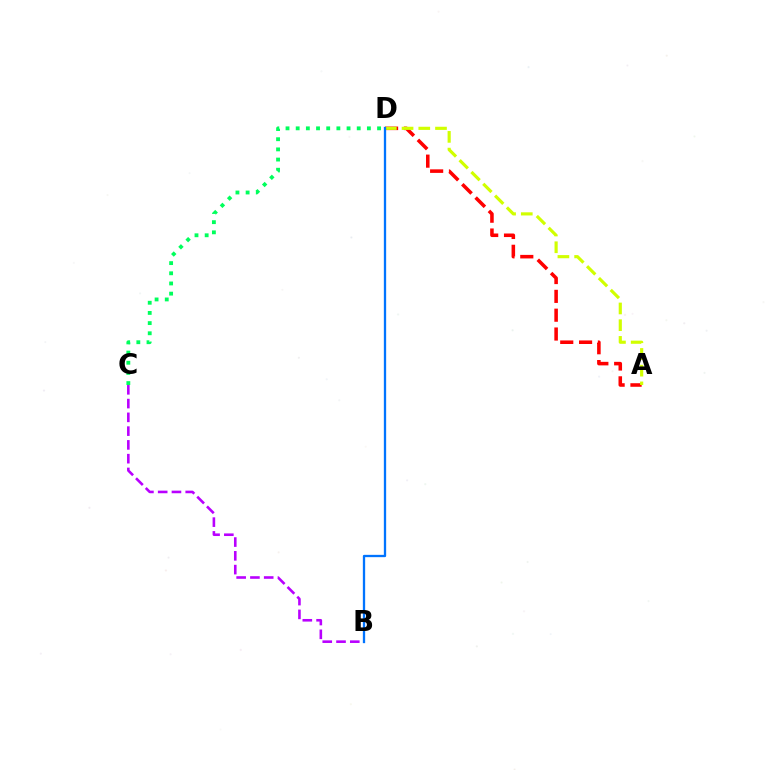{('A', 'D'): [{'color': '#ff0000', 'line_style': 'dashed', 'thickness': 2.56}, {'color': '#d1ff00', 'line_style': 'dashed', 'thickness': 2.27}], ('B', 'C'): [{'color': '#b900ff', 'line_style': 'dashed', 'thickness': 1.87}], ('C', 'D'): [{'color': '#00ff5c', 'line_style': 'dotted', 'thickness': 2.76}], ('B', 'D'): [{'color': '#0074ff', 'line_style': 'solid', 'thickness': 1.66}]}